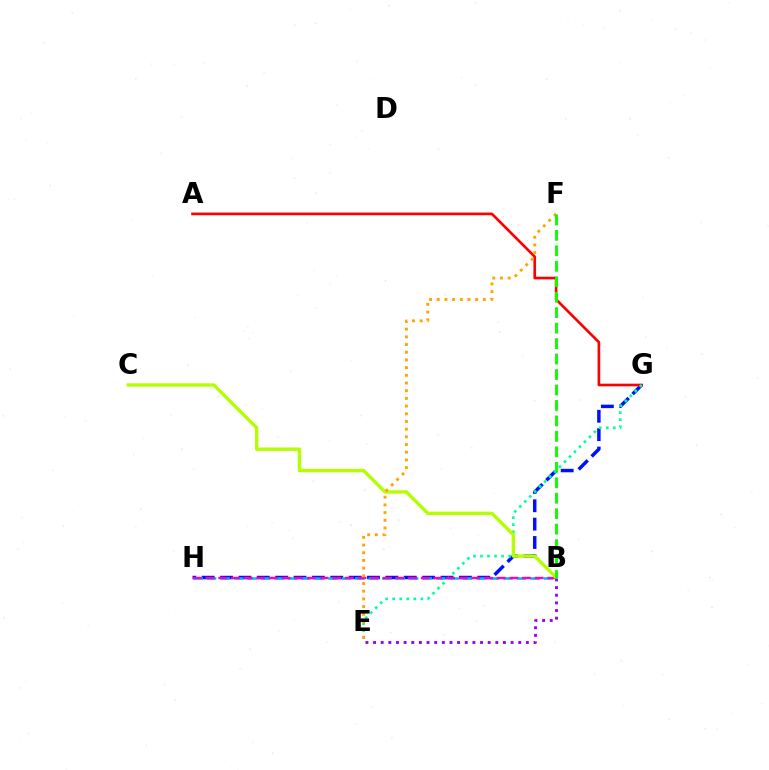{('G', 'H'): [{'color': '#0010ff', 'line_style': 'dashed', 'thickness': 2.5}], ('A', 'G'): [{'color': '#ff0000', 'line_style': 'solid', 'thickness': 1.92}], ('E', 'G'): [{'color': '#00ff9d', 'line_style': 'dotted', 'thickness': 1.91}], ('B', 'H'): [{'color': '#00b5ff', 'line_style': 'dashed', 'thickness': 1.83}, {'color': '#ff00bd', 'line_style': 'dashed', 'thickness': 1.72}], ('B', 'C'): [{'color': '#b3ff00', 'line_style': 'solid', 'thickness': 2.44}], ('E', 'F'): [{'color': '#ffa500', 'line_style': 'dotted', 'thickness': 2.09}], ('B', 'E'): [{'color': '#9b00ff', 'line_style': 'dotted', 'thickness': 2.08}], ('B', 'F'): [{'color': '#08ff00', 'line_style': 'dashed', 'thickness': 2.1}]}